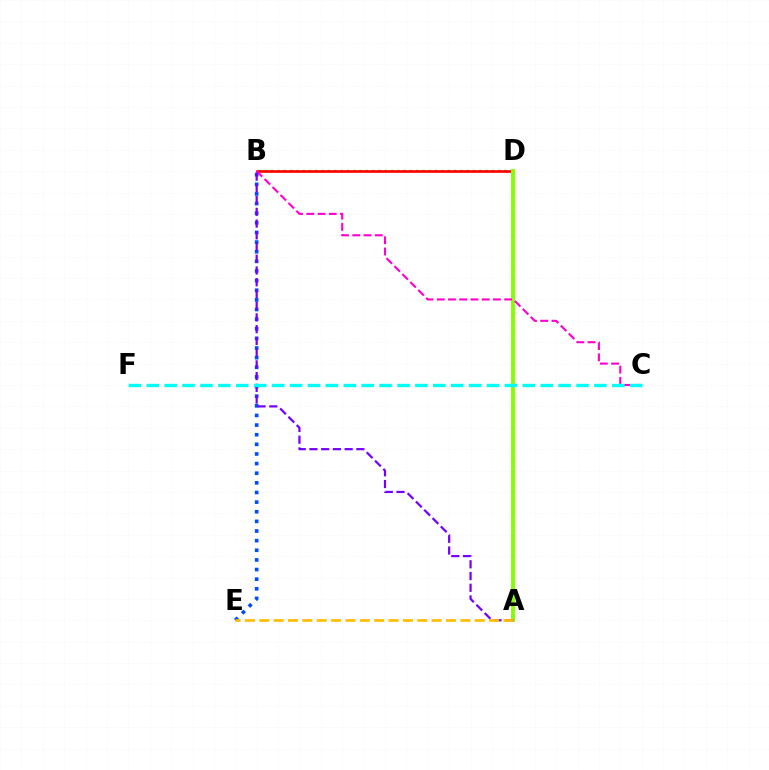{('B', 'D'): [{'color': '#00ff39', 'line_style': 'dotted', 'thickness': 1.71}, {'color': '#ff0000', 'line_style': 'solid', 'thickness': 1.93}], ('B', 'E'): [{'color': '#004bff', 'line_style': 'dotted', 'thickness': 2.62}], ('A', 'D'): [{'color': '#84ff00', 'line_style': 'solid', 'thickness': 2.8}], ('B', 'C'): [{'color': '#ff00cf', 'line_style': 'dashed', 'thickness': 1.53}], ('A', 'B'): [{'color': '#7200ff', 'line_style': 'dashed', 'thickness': 1.59}], ('A', 'E'): [{'color': '#ffbd00', 'line_style': 'dashed', 'thickness': 1.95}], ('C', 'F'): [{'color': '#00fff6', 'line_style': 'dashed', 'thickness': 2.43}]}